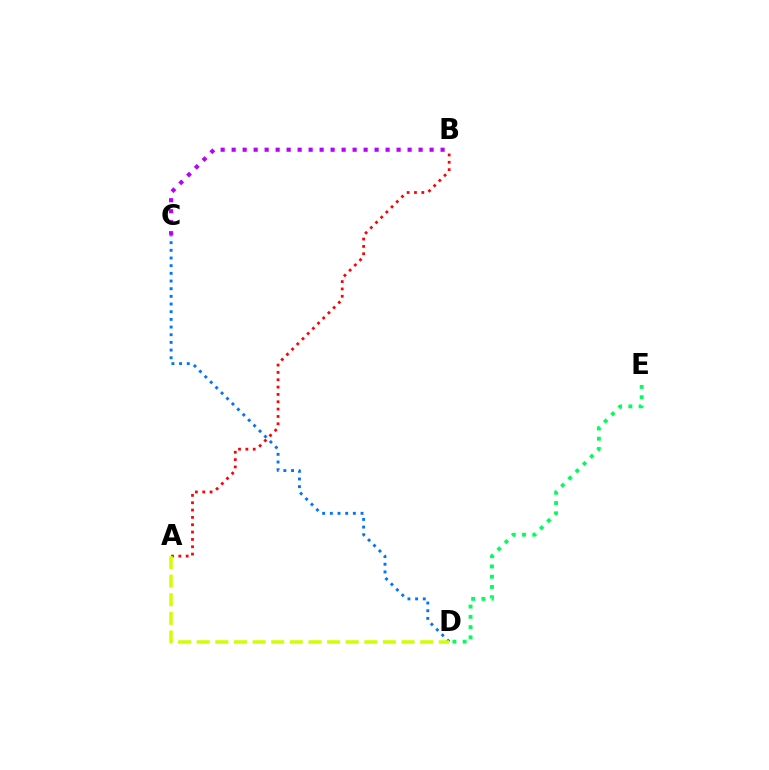{('D', 'E'): [{'color': '#00ff5c', 'line_style': 'dotted', 'thickness': 2.79}], ('C', 'D'): [{'color': '#0074ff', 'line_style': 'dotted', 'thickness': 2.08}], ('A', 'B'): [{'color': '#ff0000', 'line_style': 'dotted', 'thickness': 1.99}], ('A', 'D'): [{'color': '#d1ff00', 'line_style': 'dashed', 'thickness': 2.53}], ('B', 'C'): [{'color': '#b900ff', 'line_style': 'dotted', 'thickness': 2.99}]}